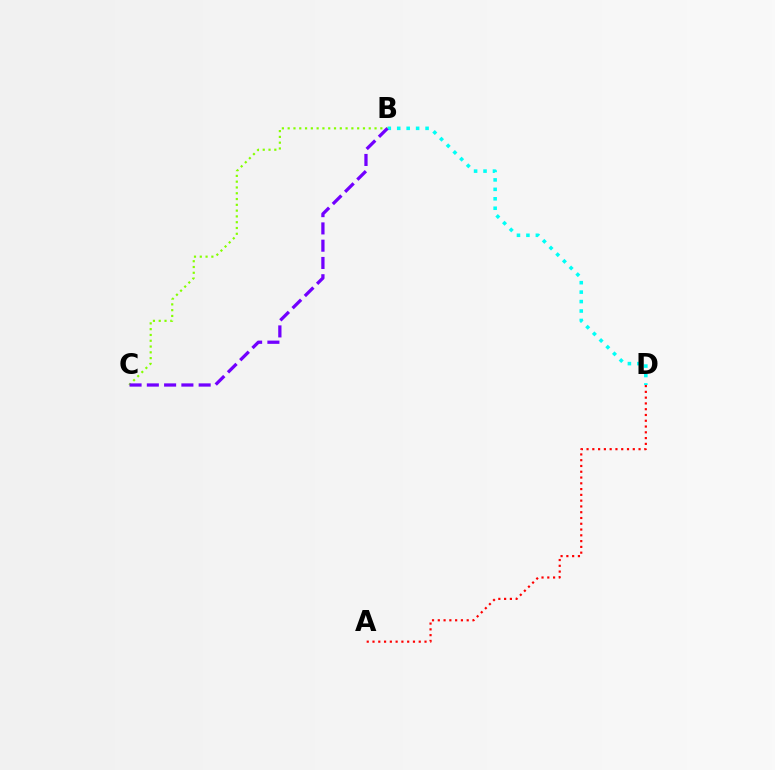{('A', 'D'): [{'color': '#ff0000', 'line_style': 'dotted', 'thickness': 1.57}], ('B', 'D'): [{'color': '#00fff6', 'line_style': 'dotted', 'thickness': 2.57}], ('B', 'C'): [{'color': '#84ff00', 'line_style': 'dotted', 'thickness': 1.57}, {'color': '#7200ff', 'line_style': 'dashed', 'thickness': 2.35}]}